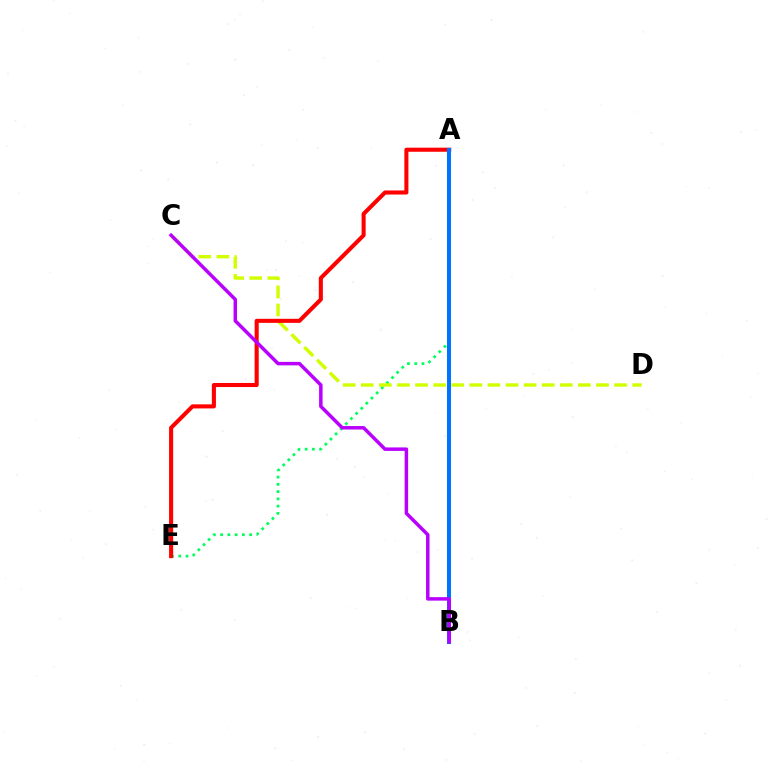{('A', 'E'): [{'color': '#00ff5c', 'line_style': 'dotted', 'thickness': 1.97}, {'color': '#ff0000', 'line_style': 'solid', 'thickness': 2.94}], ('C', 'D'): [{'color': '#d1ff00', 'line_style': 'dashed', 'thickness': 2.46}], ('A', 'B'): [{'color': '#0074ff', 'line_style': 'solid', 'thickness': 2.92}], ('B', 'C'): [{'color': '#b900ff', 'line_style': 'solid', 'thickness': 2.51}]}